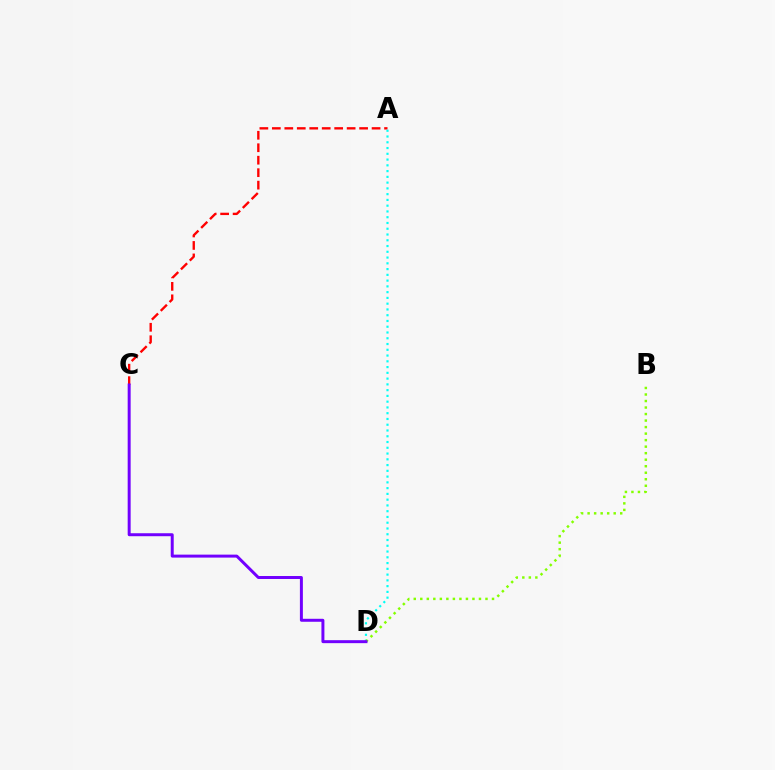{('A', 'C'): [{'color': '#ff0000', 'line_style': 'dashed', 'thickness': 1.69}], ('A', 'D'): [{'color': '#00fff6', 'line_style': 'dotted', 'thickness': 1.57}], ('B', 'D'): [{'color': '#84ff00', 'line_style': 'dotted', 'thickness': 1.77}], ('C', 'D'): [{'color': '#7200ff', 'line_style': 'solid', 'thickness': 2.14}]}